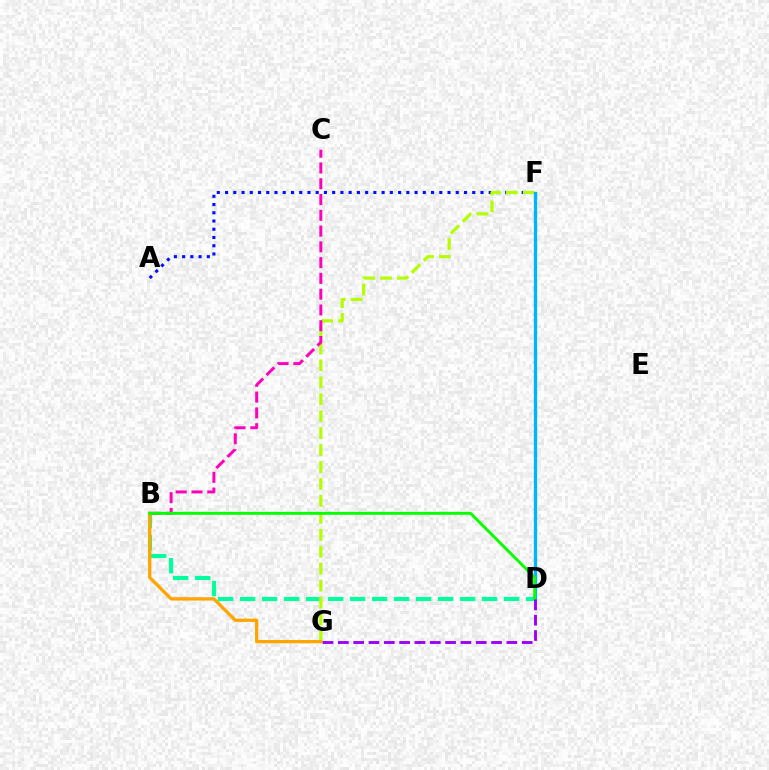{('B', 'D'): [{'color': '#00ff9d', 'line_style': 'dashed', 'thickness': 2.99}, {'color': '#08ff00', 'line_style': 'solid', 'thickness': 2.1}], ('D', 'F'): [{'color': '#ff0000', 'line_style': 'solid', 'thickness': 1.96}, {'color': '#00b5ff', 'line_style': 'solid', 'thickness': 2.37}], ('A', 'F'): [{'color': '#0010ff', 'line_style': 'dotted', 'thickness': 2.24}], ('F', 'G'): [{'color': '#b3ff00', 'line_style': 'dashed', 'thickness': 2.3}], ('B', 'C'): [{'color': '#ff00bd', 'line_style': 'dashed', 'thickness': 2.14}], ('B', 'G'): [{'color': '#ffa500', 'line_style': 'solid', 'thickness': 2.37}], ('D', 'G'): [{'color': '#9b00ff', 'line_style': 'dashed', 'thickness': 2.08}]}